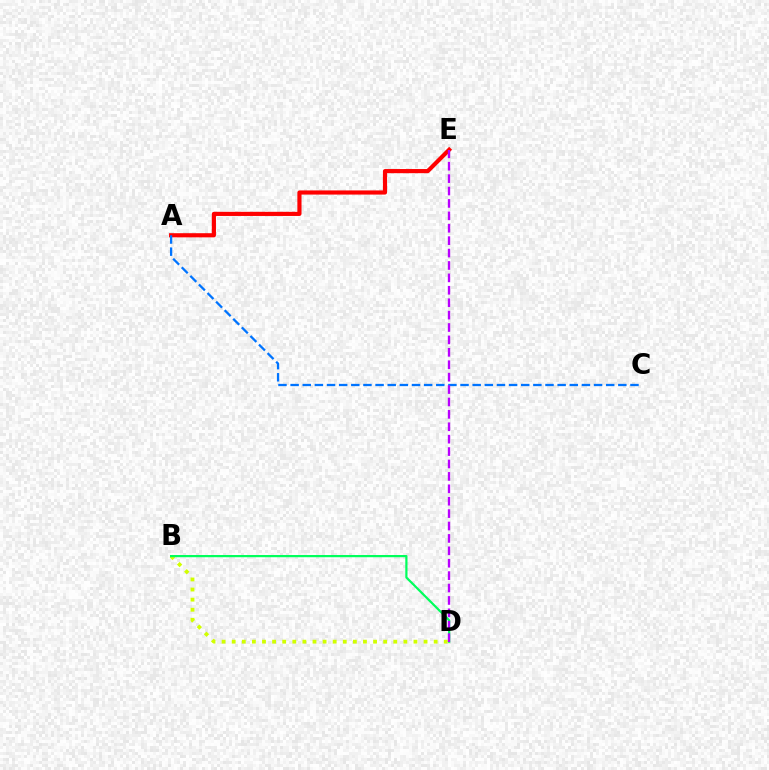{('A', 'E'): [{'color': '#ff0000', 'line_style': 'solid', 'thickness': 2.99}], ('B', 'D'): [{'color': '#d1ff00', 'line_style': 'dotted', 'thickness': 2.74}, {'color': '#00ff5c', 'line_style': 'solid', 'thickness': 1.6}], ('A', 'C'): [{'color': '#0074ff', 'line_style': 'dashed', 'thickness': 1.65}], ('D', 'E'): [{'color': '#b900ff', 'line_style': 'dashed', 'thickness': 1.69}]}